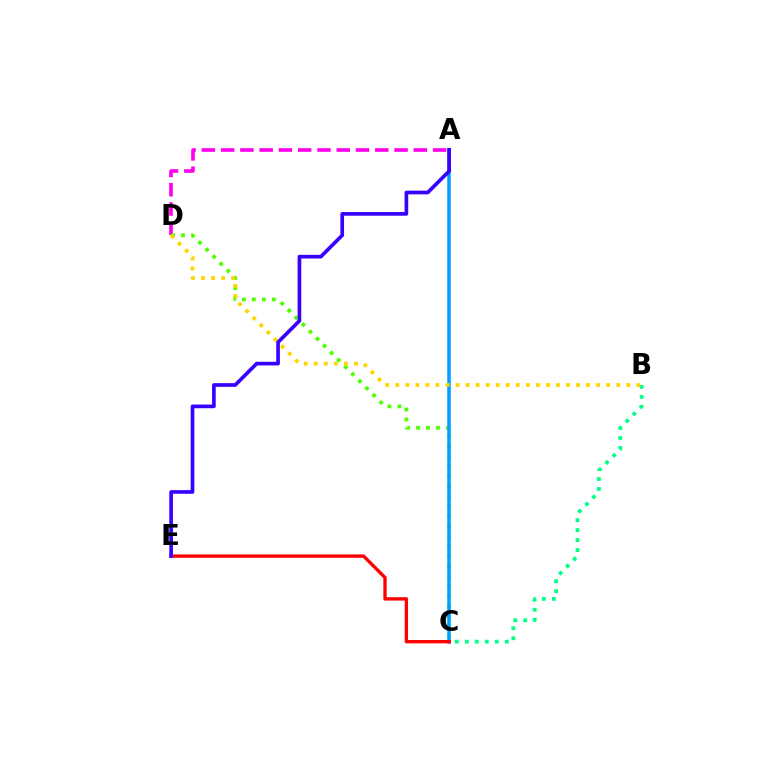{('A', 'D'): [{'color': '#ff00ed', 'line_style': 'dashed', 'thickness': 2.62}], ('C', 'D'): [{'color': '#4fff00', 'line_style': 'dotted', 'thickness': 2.72}], ('A', 'C'): [{'color': '#009eff', 'line_style': 'solid', 'thickness': 2.53}], ('C', 'E'): [{'color': '#ff0000', 'line_style': 'solid', 'thickness': 2.42}], ('B', 'C'): [{'color': '#00ff86', 'line_style': 'dotted', 'thickness': 2.71}], ('B', 'D'): [{'color': '#ffd500', 'line_style': 'dotted', 'thickness': 2.73}], ('A', 'E'): [{'color': '#3700ff', 'line_style': 'solid', 'thickness': 2.64}]}